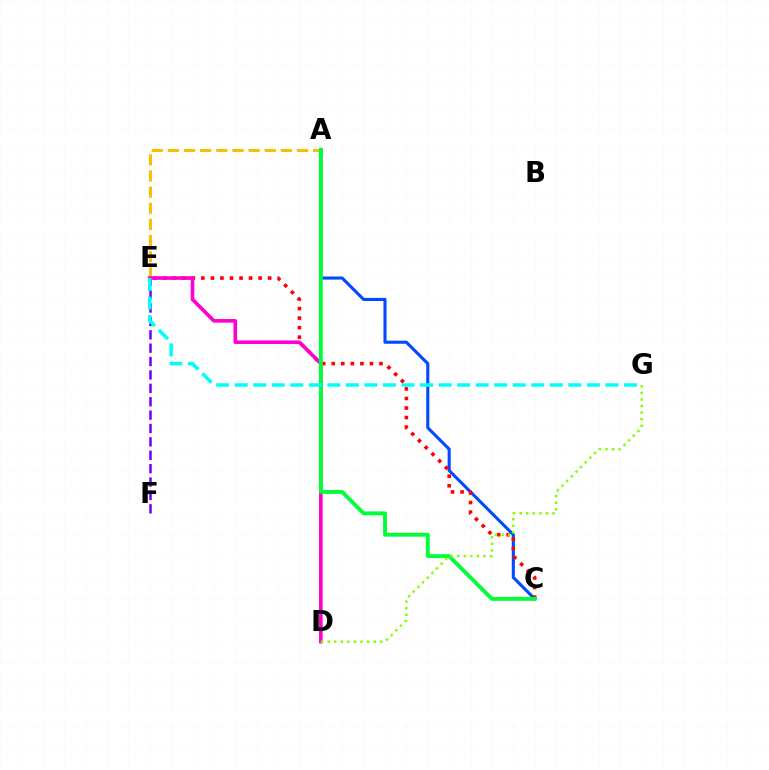{('E', 'F'): [{'color': '#7200ff', 'line_style': 'dashed', 'thickness': 1.82}], ('A', 'C'): [{'color': '#004bff', 'line_style': 'solid', 'thickness': 2.24}, {'color': '#00ff39', 'line_style': 'solid', 'thickness': 2.79}], ('A', 'E'): [{'color': '#ffbd00', 'line_style': 'dashed', 'thickness': 2.19}], ('C', 'E'): [{'color': '#ff0000', 'line_style': 'dotted', 'thickness': 2.59}], ('D', 'E'): [{'color': '#ff00cf', 'line_style': 'solid', 'thickness': 2.6}], ('D', 'G'): [{'color': '#84ff00', 'line_style': 'dotted', 'thickness': 1.79}], ('E', 'G'): [{'color': '#00fff6', 'line_style': 'dashed', 'thickness': 2.52}]}